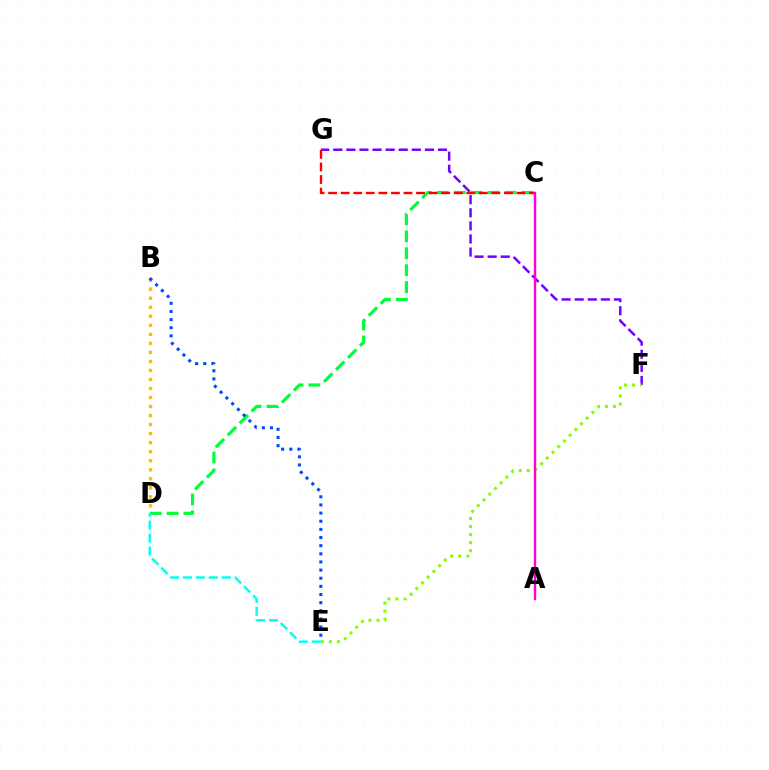{('F', 'G'): [{'color': '#7200ff', 'line_style': 'dashed', 'thickness': 1.78}], ('C', 'D'): [{'color': '#00ff39', 'line_style': 'dashed', 'thickness': 2.3}], ('C', 'G'): [{'color': '#ff0000', 'line_style': 'dashed', 'thickness': 1.71}], ('E', 'F'): [{'color': '#84ff00', 'line_style': 'dotted', 'thickness': 2.19}], ('B', 'D'): [{'color': '#ffbd00', 'line_style': 'dotted', 'thickness': 2.45}], ('A', 'C'): [{'color': '#ff00cf', 'line_style': 'solid', 'thickness': 1.74}], ('B', 'E'): [{'color': '#004bff', 'line_style': 'dotted', 'thickness': 2.21}], ('D', 'E'): [{'color': '#00fff6', 'line_style': 'dashed', 'thickness': 1.76}]}